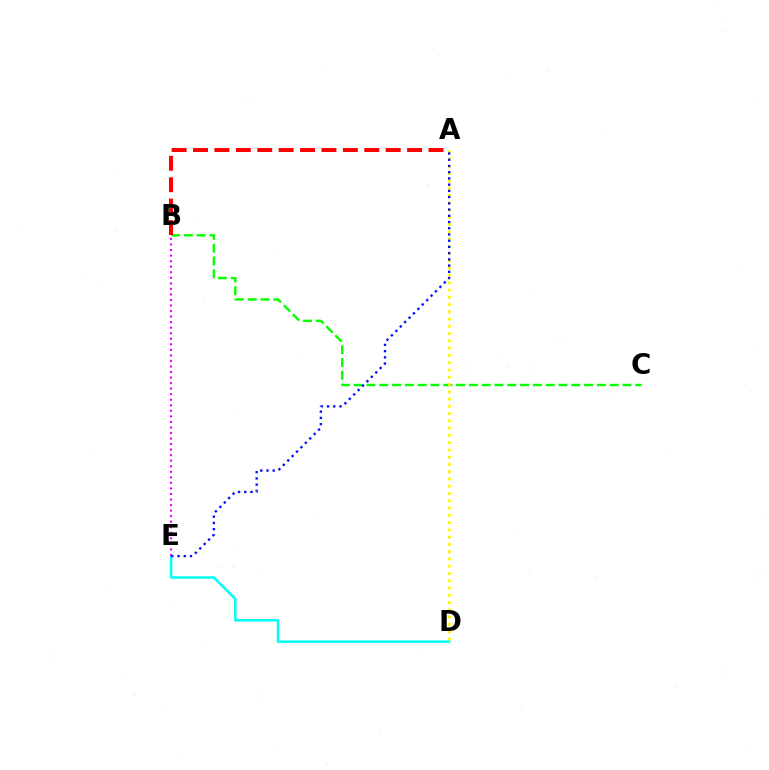{('D', 'E'): [{'color': '#00fff6', 'line_style': 'solid', 'thickness': 1.8}], ('B', 'C'): [{'color': '#08ff00', 'line_style': 'dashed', 'thickness': 1.74}], ('A', 'D'): [{'color': '#fcf500', 'line_style': 'dotted', 'thickness': 1.98}], ('A', 'B'): [{'color': '#ff0000', 'line_style': 'dashed', 'thickness': 2.91}], ('A', 'E'): [{'color': '#0010ff', 'line_style': 'dotted', 'thickness': 1.69}], ('B', 'E'): [{'color': '#ee00ff', 'line_style': 'dotted', 'thickness': 1.51}]}